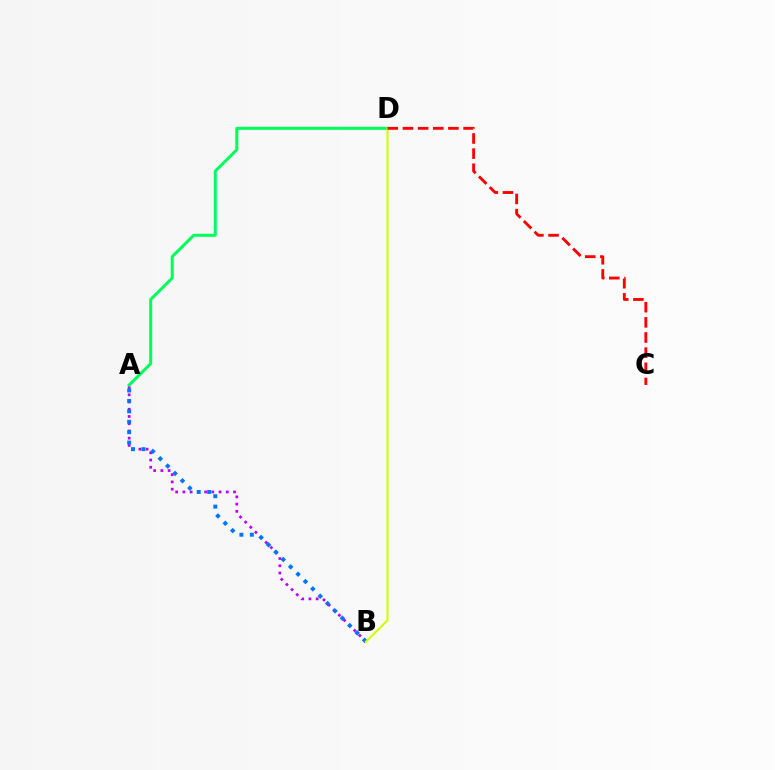{('A', 'B'): [{'color': '#b900ff', 'line_style': 'dotted', 'thickness': 1.96}, {'color': '#0074ff', 'line_style': 'dotted', 'thickness': 2.83}], ('A', 'D'): [{'color': '#00ff5c', 'line_style': 'solid', 'thickness': 2.19}], ('B', 'D'): [{'color': '#d1ff00', 'line_style': 'solid', 'thickness': 1.51}], ('C', 'D'): [{'color': '#ff0000', 'line_style': 'dashed', 'thickness': 2.06}]}